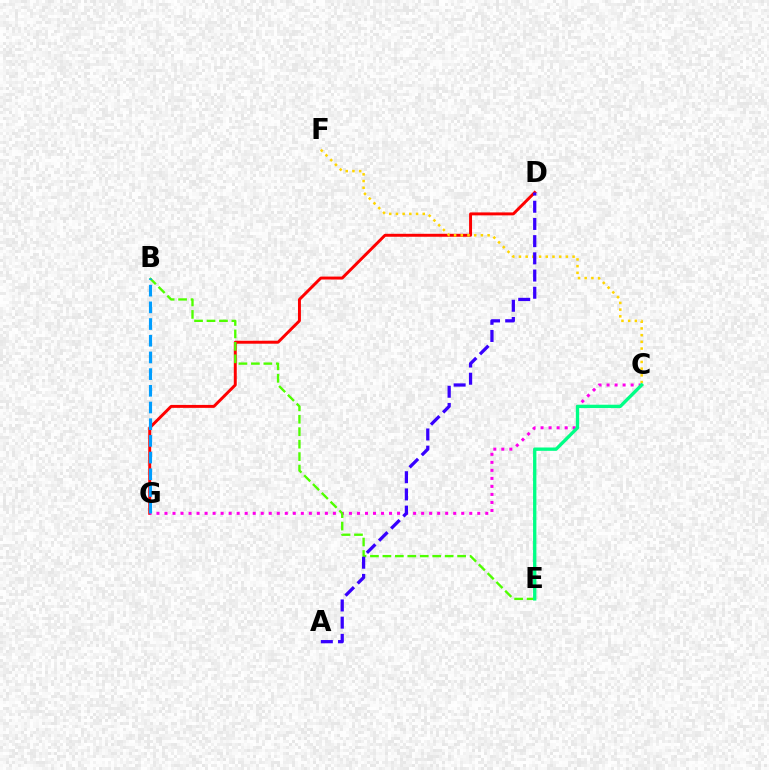{('D', 'G'): [{'color': '#ff0000', 'line_style': 'solid', 'thickness': 2.12}], ('C', 'G'): [{'color': '#ff00ed', 'line_style': 'dotted', 'thickness': 2.18}], ('B', 'E'): [{'color': '#4fff00', 'line_style': 'dashed', 'thickness': 1.69}], ('B', 'G'): [{'color': '#009eff', 'line_style': 'dashed', 'thickness': 2.27}], ('C', 'F'): [{'color': '#ffd500', 'line_style': 'dotted', 'thickness': 1.82}], ('A', 'D'): [{'color': '#3700ff', 'line_style': 'dashed', 'thickness': 2.34}], ('C', 'E'): [{'color': '#00ff86', 'line_style': 'solid', 'thickness': 2.4}]}